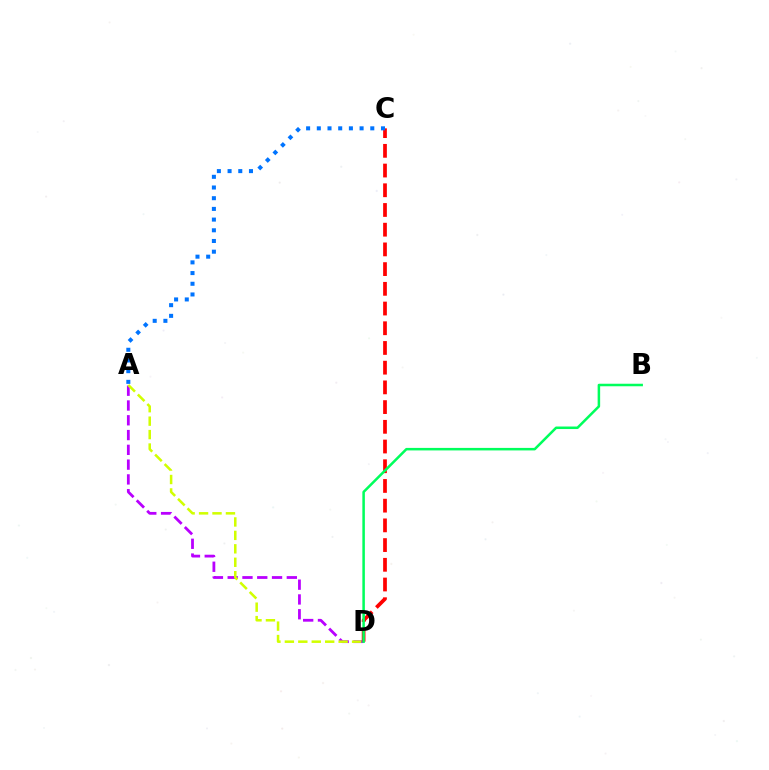{('A', 'D'): [{'color': '#b900ff', 'line_style': 'dashed', 'thickness': 2.01}, {'color': '#d1ff00', 'line_style': 'dashed', 'thickness': 1.83}], ('C', 'D'): [{'color': '#ff0000', 'line_style': 'dashed', 'thickness': 2.68}], ('B', 'D'): [{'color': '#00ff5c', 'line_style': 'solid', 'thickness': 1.82}], ('A', 'C'): [{'color': '#0074ff', 'line_style': 'dotted', 'thickness': 2.91}]}